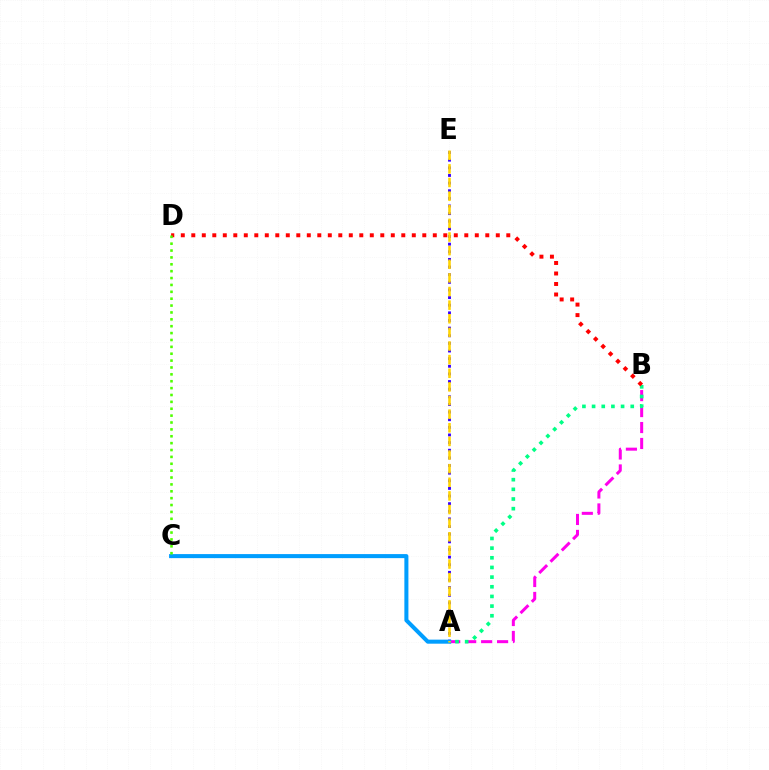{('A', 'B'): [{'color': '#ff00ed', 'line_style': 'dashed', 'thickness': 2.17}, {'color': '#00ff86', 'line_style': 'dotted', 'thickness': 2.63}], ('A', 'E'): [{'color': '#3700ff', 'line_style': 'dotted', 'thickness': 2.07}, {'color': '#ffd500', 'line_style': 'dashed', 'thickness': 1.85}], ('B', 'D'): [{'color': '#ff0000', 'line_style': 'dotted', 'thickness': 2.85}], ('A', 'C'): [{'color': '#009eff', 'line_style': 'solid', 'thickness': 2.91}], ('C', 'D'): [{'color': '#4fff00', 'line_style': 'dotted', 'thickness': 1.87}]}